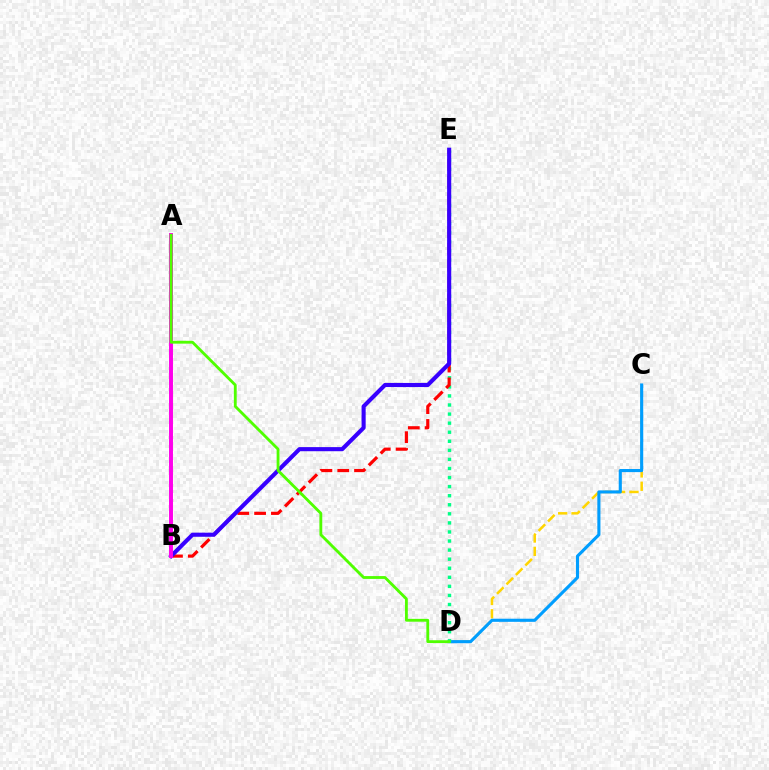{('C', 'D'): [{'color': '#ffd500', 'line_style': 'dashed', 'thickness': 1.82}, {'color': '#009eff', 'line_style': 'solid', 'thickness': 2.24}], ('D', 'E'): [{'color': '#00ff86', 'line_style': 'dotted', 'thickness': 2.46}], ('B', 'E'): [{'color': '#ff0000', 'line_style': 'dashed', 'thickness': 2.28}, {'color': '#3700ff', 'line_style': 'solid', 'thickness': 2.96}], ('A', 'B'): [{'color': '#ff00ed', 'line_style': 'solid', 'thickness': 2.84}], ('A', 'D'): [{'color': '#4fff00', 'line_style': 'solid', 'thickness': 2.04}]}